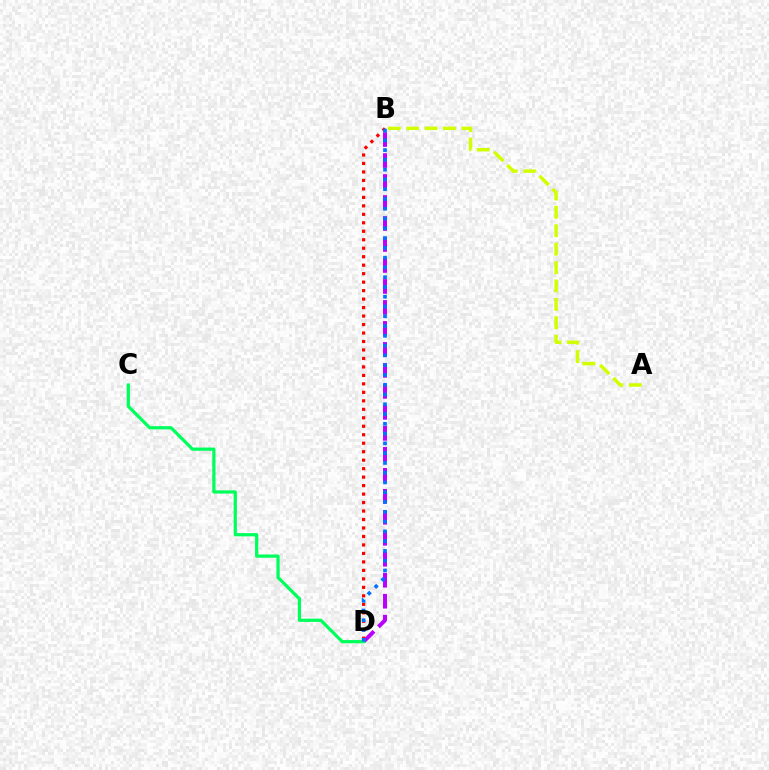{('B', 'D'): [{'color': '#b900ff', 'line_style': 'dashed', 'thickness': 2.85}, {'color': '#ff0000', 'line_style': 'dotted', 'thickness': 2.3}, {'color': '#0074ff', 'line_style': 'dotted', 'thickness': 2.66}], ('C', 'D'): [{'color': '#00ff5c', 'line_style': 'solid', 'thickness': 2.33}], ('A', 'B'): [{'color': '#d1ff00', 'line_style': 'dashed', 'thickness': 2.5}]}